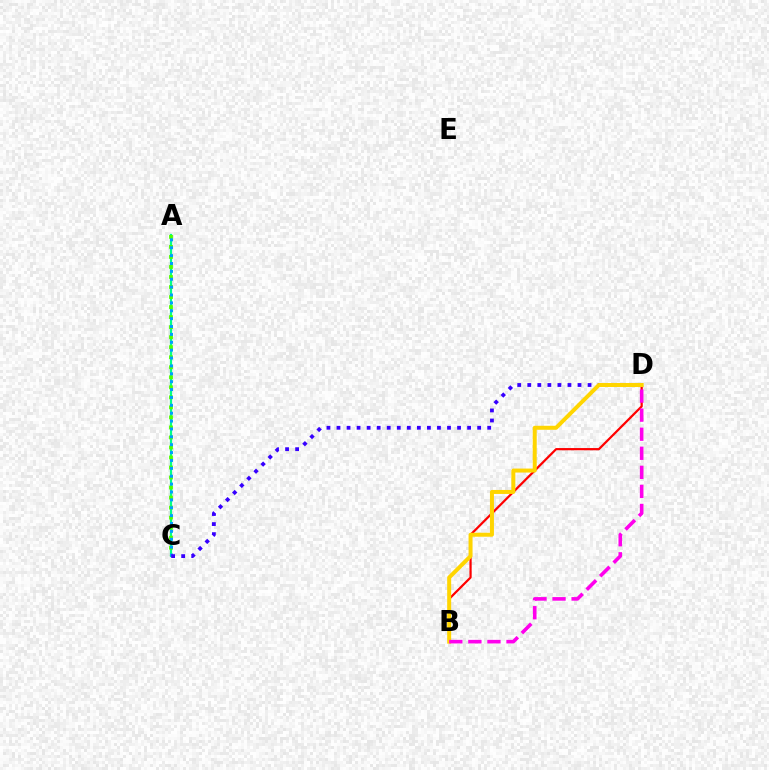{('A', 'C'): [{'color': '#00ff86', 'line_style': 'solid', 'thickness': 1.59}, {'color': '#4fff00', 'line_style': 'dotted', 'thickness': 2.72}, {'color': '#009eff', 'line_style': 'dotted', 'thickness': 2.14}], ('C', 'D'): [{'color': '#3700ff', 'line_style': 'dotted', 'thickness': 2.73}], ('B', 'D'): [{'color': '#ff0000', 'line_style': 'solid', 'thickness': 1.6}, {'color': '#ffd500', 'line_style': 'solid', 'thickness': 2.88}, {'color': '#ff00ed', 'line_style': 'dashed', 'thickness': 2.59}]}